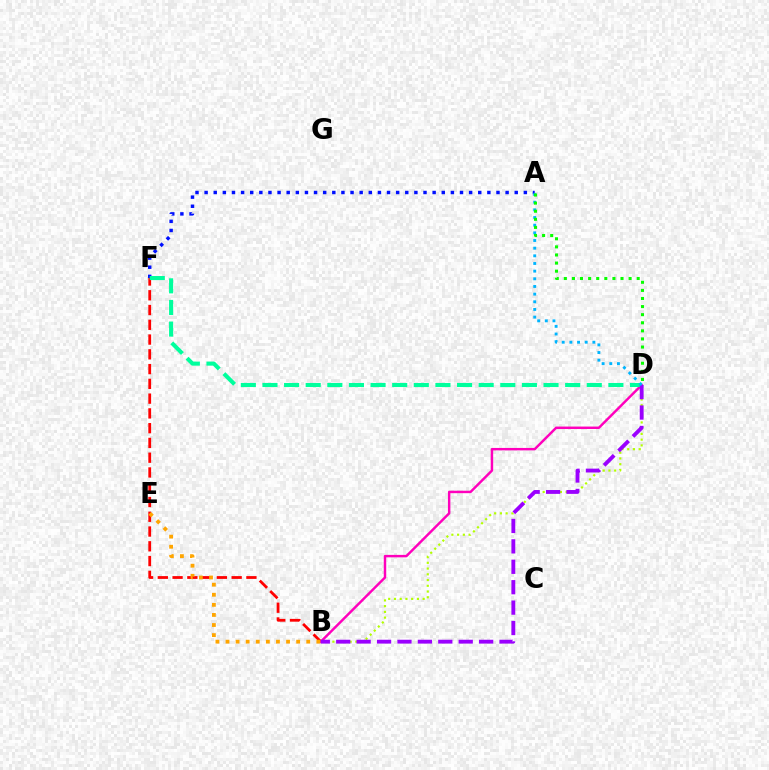{('B', 'F'): [{'color': '#ff0000', 'line_style': 'dashed', 'thickness': 2.01}], ('B', 'D'): [{'color': '#b3ff00', 'line_style': 'dotted', 'thickness': 1.56}, {'color': '#ff00bd', 'line_style': 'solid', 'thickness': 1.76}, {'color': '#9b00ff', 'line_style': 'dashed', 'thickness': 2.77}], ('A', 'F'): [{'color': '#0010ff', 'line_style': 'dotted', 'thickness': 2.48}], ('B', 'E'): [{'color': '#ffa500', 'line_style': 'dotted', 'thickness': 2.74}], ('D', 'F'): [{'color': '#00ff9d', 'line_style': 'dashed', 'thickness': 2.94}], ('A', 'D'): [{'color': '#00b5ff', 'line_style': 'dotted', 'thickness': 2.08}, {'color': '#08ff00', 'line_style': 'dotted', 'thickness': 2.2}]}